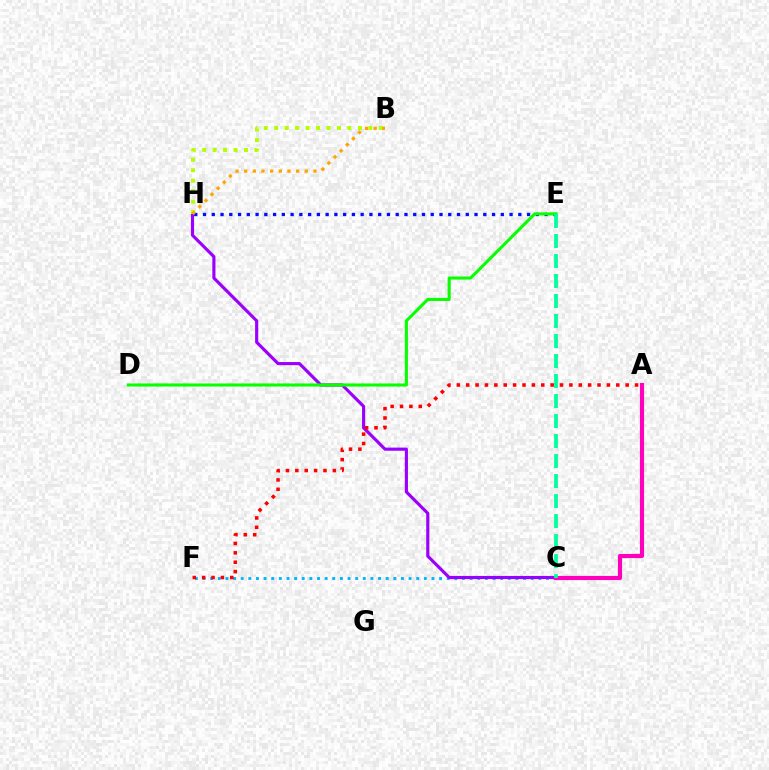{('E', 'H'): [{'color': '#0010ff', 'line_style': 'dotted', 'thickness': 2.38}], ('C', 'F'): [{'color': '#00b5ff', 'line_style': 'dotted', 'thickness': 2.07}], ('C', 'H'): [{'color': '#9b00ff', 'line_style': 'solid', 'thickness': 2.26}], ('B', 'H'): [{'color': '#b3ff00', 'line_style': 'dotted', 'thickness': 2.84}, {'color': '#ffa500', 'line_style': 'dotted', 'thickness': 2.35}], ('D', 'E'): [{'color': '#08ff00', 'line_style': 'solid', 'thickness': 2.22}], ('A', 'F'): [{'color': '#ff0000', 'line_style': 'dotted', 'thickness': 2.55}], ('A', 'C'): [{'color': '#ff00bd', 'line_style': 'solid', 'thickness': 2.98}], ('C', 'E'): [{'color': '#00ff9d', 'line_style': 'dashed', 'thickness': 2.72}]}